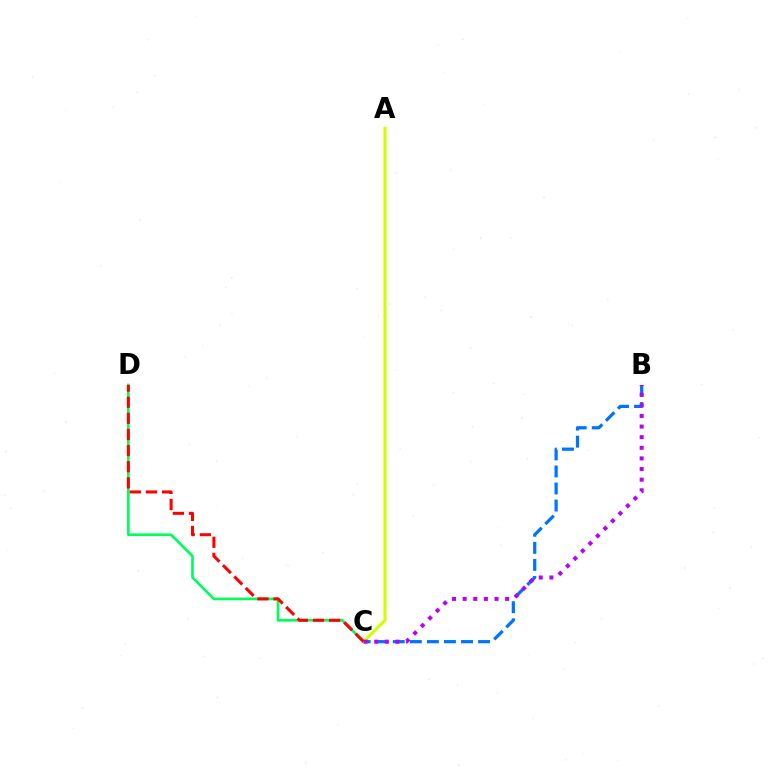{('B', 'C'): [{'color': '#0074ff', 'line_style': 'dashed', 'thickness': 2.32}, {'color': '#b900ff', 'line_style': 'dotted', 'thickness': 2.88}], ('C', 'D'): [{'color': '#00ff5c', 'line_style': 'solid', 'thickness': 1.93}, {'color': '#ff0000', 'line_style': 'dashed', 'thickness': 2.19}], ('A', 'C'): [{'color': '#d1ff00', 'line_style': 'solid', 'thickness': 2.24}]}